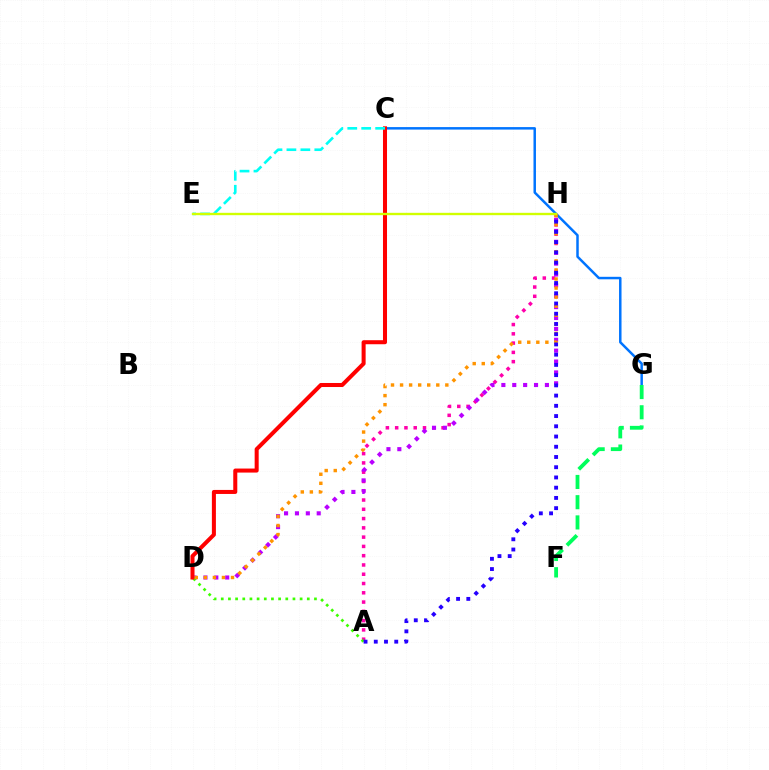{('A', 'H'): [{'color': '#ff00ac', 'line_style': 'dotted', 'thickness': 2.52}, {'color': '#2500ff', 'line_style': 'dotted', 'thickness': 2.78}], ('D', 'H'): [{'color': '#b900ff', 'line_style': 'dotted', 'thickness': 2.96}, {'color': '#ff9400', 'line_style': 'dotted', 'thickness': 2.46}], ('C', 'G'): [{'color': '#0074ff', 'line_style': 'solid', 'thickness': 1.79}], ('A', 'D'): [{'color': '#3dff00', 'line_style': 'dotted', 'thickness': 1.95}], ('F', 'G'): [{'color': '#00ff5c', 'line_style': 'dashed', 'thickness': 2.75}], ('C', 'D'): [{'color': '#ff0000', 'line_style': 'solid', 'thickness': 2.9}], ('C', 'E'): [{'color': '#00fff6', 'line_style': 'dashed', 'thickness': 1.89}], ('E', 'H'): [{'color': '#d1ff00', 'line_style': 'solid', 'thickness': 1.7}]}